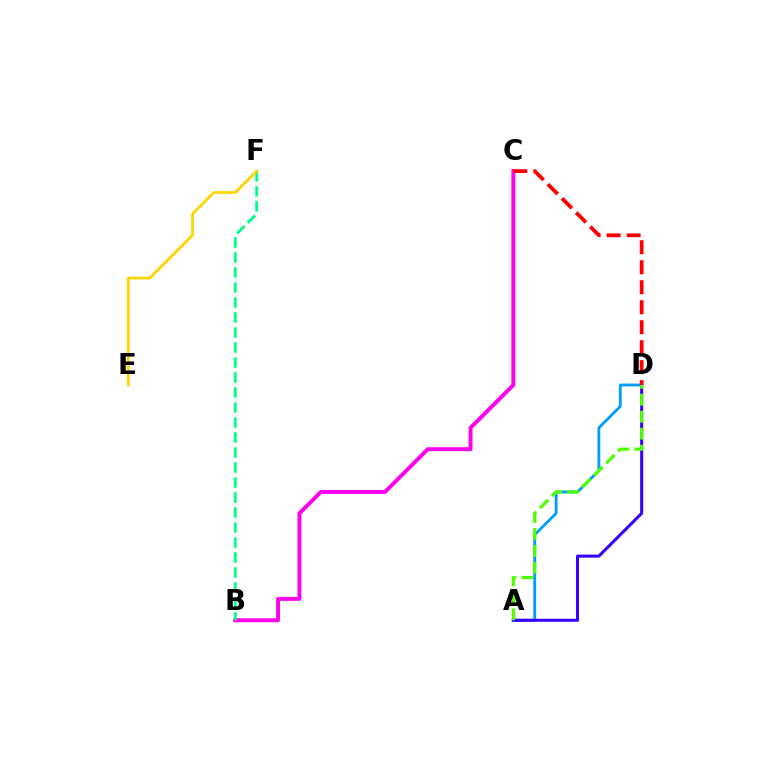{('A', 'D'): [{'color': '#009eff', 'line_style': 'solid', 'thickness': 2.04}, {'color': '#3700ff', 'line_style': 'solid', 'thickness': 2.19}, {'color': '#4fff00', 'line_style': 'dashed', 'thickness': 2.3}], ('B', 'C'): [{'color': '#ff00ed', 'line_style': 'solid', 'thickness': 2.82}], ('B', 'F'): [{'color': '#00ff86', 'line_style': 'dashed', 'thickness': 2.04}], ('C', 'D'): [{'color': '#ff0000', 'line_style': 'dashed', 'thickness': 2.72}], ('E', 'F'): [{'color': '#ffd500', 'line_style': 'solid', 'thickness': 1.98}]}